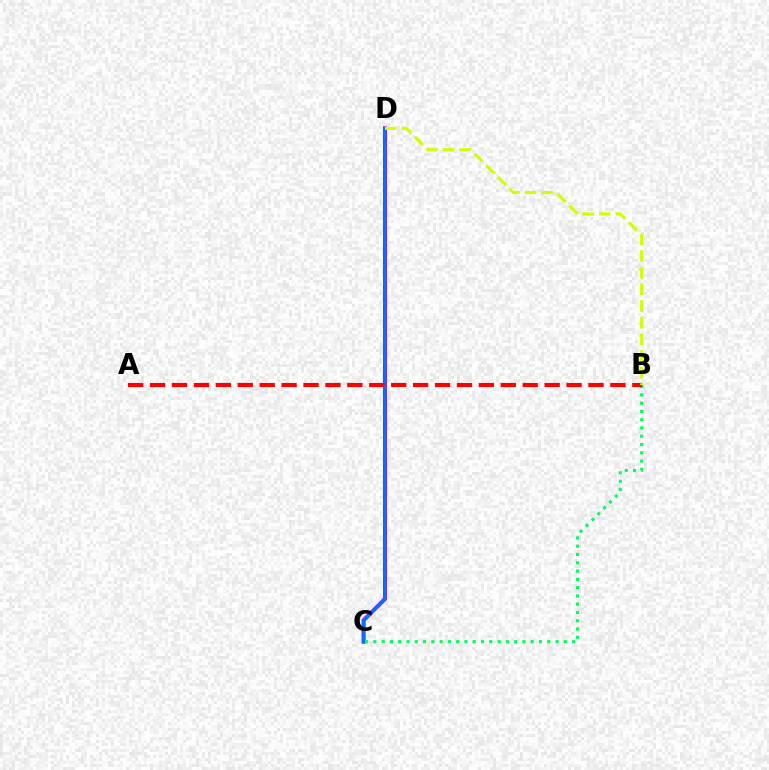{('C', 'D'): [{'color': '#b900ff', 'line_style': 'solid', 'thickness': 2.93}, {'color': '#0074ff', 'line_style': 'solid', 'thickness': 2.12}], ('B', 'C'): [{'color': '#00ff5c', 'line_style': 'dotted', 'thickness': 2.25}], ('A', 'B'): [{'color': '#ff0000', 'line_style': 'dashed', 'thickness': 2.98}], ('B', 'D'): [{'color': '#d1ff00', 'line_style': 'dashed', 'thickness': 2.26}]}